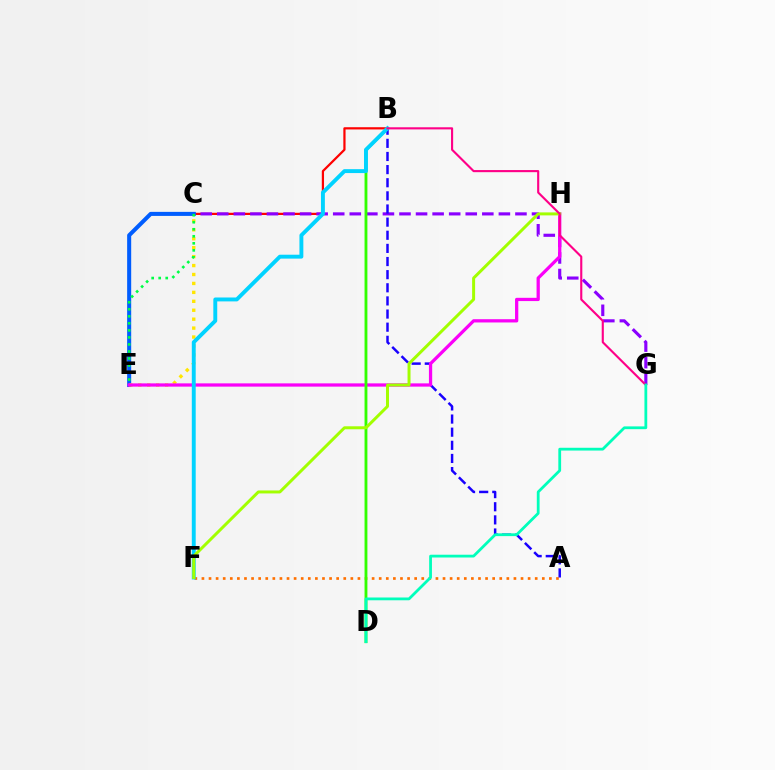{('B', 'C'): [{'color': '#ff0000', 'line_style': 'solid', 'thickness': 1.6}], ('A', 'F'): [{'color': '#ff7000', 'line_style': 'dotted', 'thickness': 1.93}], ('C', 'G'): [{'color': '#8a00ff', 'line_style': 'dashed', 'thickness': 2.25}], ('A', 'B'): [{'color': '#1900ff', 'line_style': 'dashed', 'thickness': 1.78}], ('C', 'E'): [{'color': '#005dff', 'line_style': 'solid', 'thickness': 2.91}, {'color': '#ffe600', 'line_style': 'dotted', 'thickness': 2.43}, {'color': '#00ff45', 'line_style': 'dotted', 'thickness': 1.91}], ('E', 'H'): [{'color': '#fa00f9', 'line_style': 'solid', 'thickness': 2.34}], ('B', 'D'): [{'color': '#31ff00', 'line_style': 'solid', 'thickness': 2.05}], ('B', 'F'): [{'color': '#00d3ff', 'line_style': 'solid', 'thickness': 2.81}], ('F', 'H'): [{'color': '#a2ff00', 'line_style': 'solid', 'thickness': 2.14}], ('B', 'G'): [{'color': '#ff0088', 'line_style': 'solid', 'thickness': 1.53}], ('D', 'G'): [{'color': '#00ffbb', 'line_style': 'solid', 'thickness': 2.01}]}